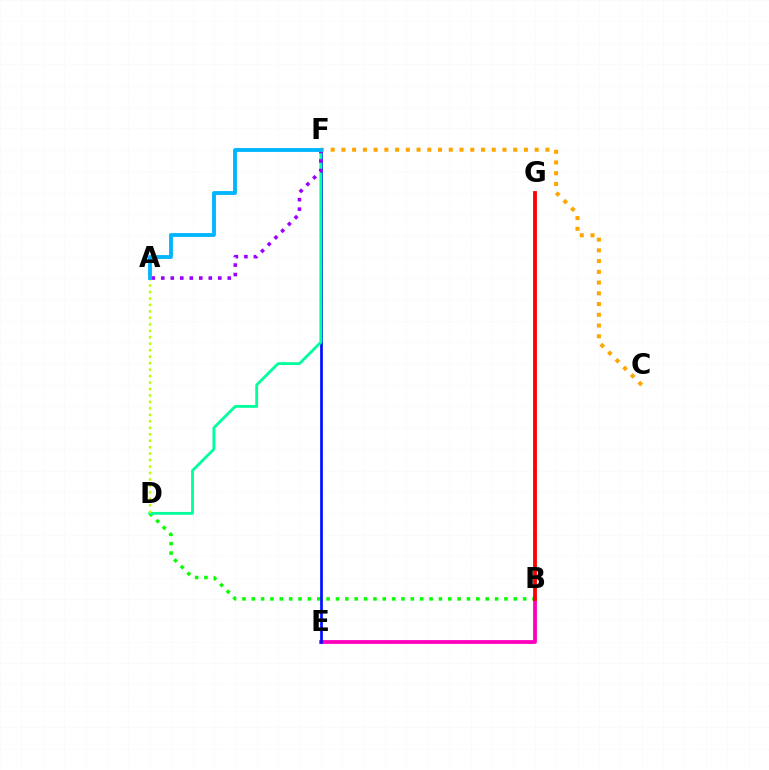{('B', 'D'): [{'color': '#08ff00', 'line_style': 'dotted', 'thickness': 2.54}], ('B', 'E'): [{'color': '#ff00bd', 'line_style': 'solid', 'thickness': 2.73}], ('B', 'G'): [{'color': '#ff0000', 'line_style': 'solid', 'thickness': 2.74}], ('E', 'F'): [{'color': '#0010ff', 'line_style': 'solid', 'thickness': 1.95}], ('D', 'F'): [{'color': '#00ff9d', 'line_style': 'solid', 'thickness': 2.04}], ('A', 'D'): [{'color': '#b3ff00', 'line_style': 'dotted', 'thickness': 1.76}], ('A', 'F'): [{'color': '#9b00ff', 'line_style': 'dotted', 'thickness': 2.58}, {'color': '#00b5ff', 'line_style': 'solid', 'thickness': 2.75}], ('C', 'F'): [{'color': '#ffa500', 'line_style': 'dotted', 'thickness': 2.92}]}